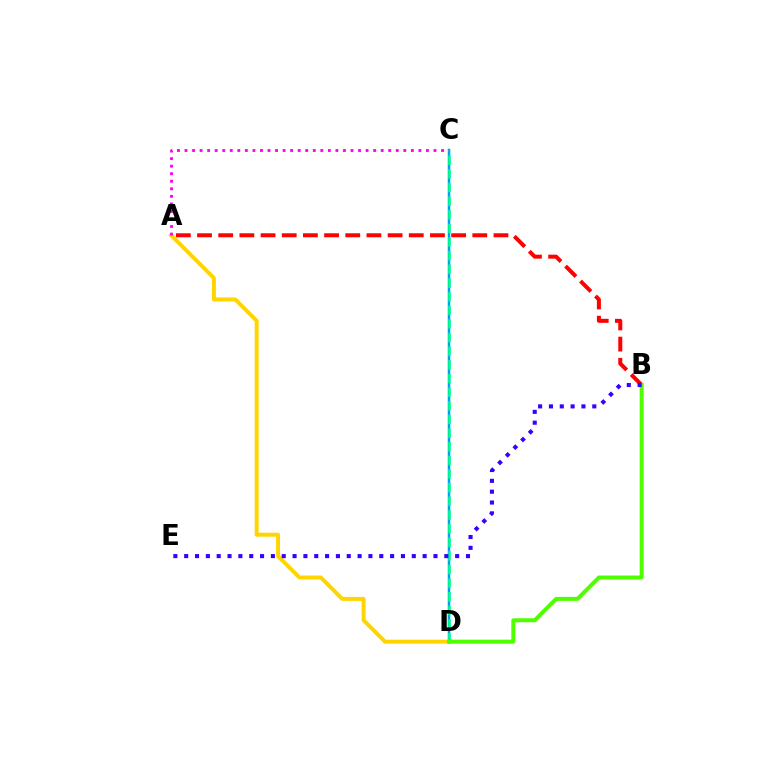{('A', 'D'): [{'color': '#ffd500', 'line_style': 'solid', 'thickness': 2.85}], ('C', 'D'): [{'color': '#009eff', 'line_style': 'solid', 'thickness': 1.79}, {'color': '#00ff86', 'line_style': 'dashed', 'thickness': 1.85}], ('A', 'B'): [{'color': '#ff0000', 'line_style': 'dashed', 'thickness': 2.88}], ('A', 'C'): [{'color': '#ff00ed', 'line_style': 'dotted', 'thickness': 2.05}], ('B', 'D'): [{'color': '#4fff00', 'line_style': 'solid', 'thickness': 2.87}], ('B', 'E'): [{'color': '#3700ff', 'line_style': 'dotted', 'thickness': 2.94}]}